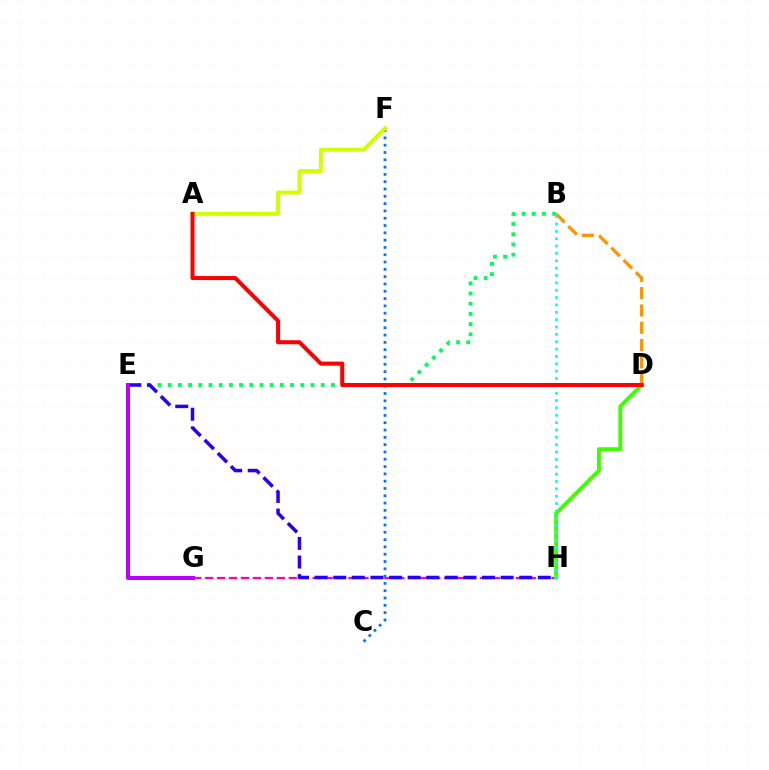{('G', 'H'): [{'color': '#ff00ac', 'line_style': 'dashed', 'thickness': 1.62}], ('B', 'E'): [{'color': '#00ff5c', 'line_style': 'dotted', 'thickness': 2.77}], ('C', 'F'): [{'color': '#0074ff', 'line_style': 'dotted', 'thickness': 1.98}], ('A', 'F'): [{'color': '#d1ff00', 'line_style': 'solid', 'thickness': 2.82}], ('E', 'H'): [{'color': '#2500ff', 'line_style': 'dashed', 'thickness': 2.53}], ('B', 'D'): [{'color': '#ff9400', 'line_style': 'dashed', 'thickness': 2.35}], ('D', 'H'): [{'color': '#3dff00', 'line_style': 'solid', 'thickness': 2.8}], ('E', 'G'): [{'color': '#b900ff', 'line_style': 'solid', 'thickness': 2.9}], ('B', 'H'): [{'color': '#00fff6', 'line_style': 'dotted', 'thickness': 2.0}], ('A', 'D'): [{'color': '#ff0000', 'line_style': 'solid', 'thickness': 2.91}]}